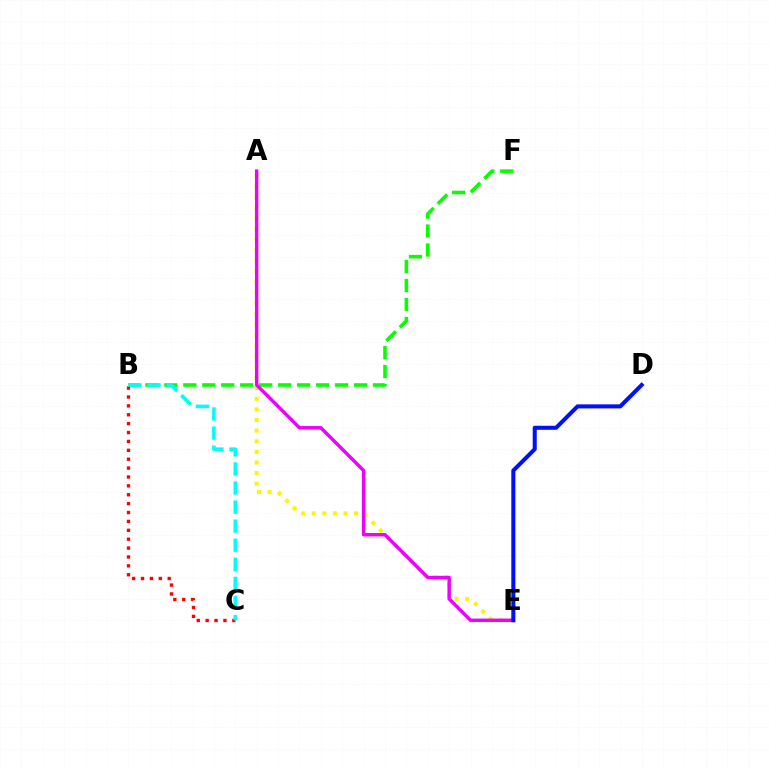{('B', 'F'): [{'color': '#08ff00', 'line_style': 'dashed', 'thickness': 2.58}], ('A', 'E'): [{'color': '#fcf500', 'line_style': 'dotted', 'thickness': 2.88}, {'color': '#ee00ff', 'line_style': 'solid', 'thickness': 2.47}], ('B', 'C'): [{'color': '#ff0000', 'line_style': 'dotted', 'thickness': 2.41}, {'color': '#00fff6', 'line_style': 'dashed', 'thickness': 2.59}], ('D', 'E'): [{'color': '#0010ff', 'line_style': 'solid', 'thickness': 2.91}]}